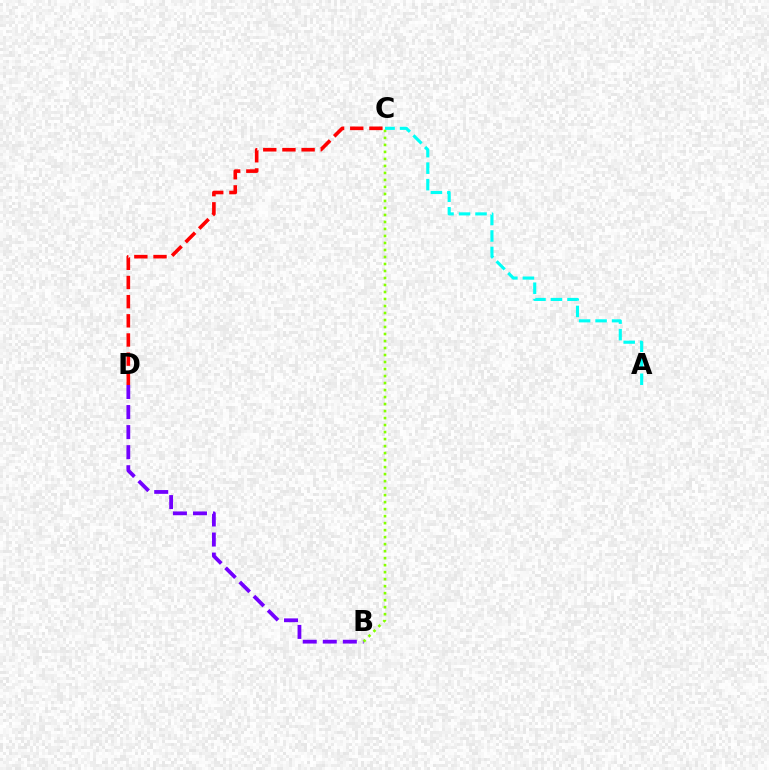{('C', 'D'): [{'color': '#ff0000', 'line_style': 'dashed', 'thickness': 2.6}], ('B', 'D'): [{'color': '#7200ff', 'line_style': 'dashed', 'thickness': 2.72}], ('B', 'C'): [{'color': '#84ff00', 'line_style': 'dotted', 'thickness': 1.9}], ('A', 'C'): [{'color': '#00fff6', 'line_style': 'dashed', 'thickness': 2.24}]}